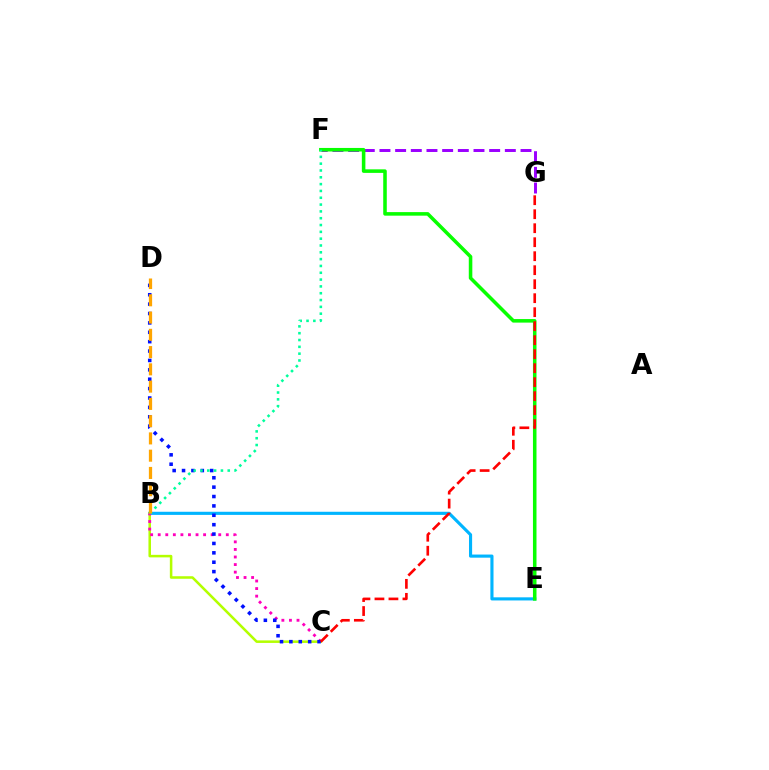{('B', 'E'): [{'color': '#00b5ff', 'line_style': 'solid', 'thickness': 2.25}], ('B', 'C'): [{'color': '#b3ff00', 'line_style': 'solid', 'thickness': 1.83}, {'color': '#ff00bd', 'line_style': 'dotted', 'thickness': 2.06}], ('F', 'G'): [{'color': '#9b00ff', 'line_style': 'dashed', 'thickness': 2.13}], ('E', 'F'): [{'color': '#08ff00', 'line_style': 'solid', 'thickness': 2.55}], ('C', 'D'): [{'color': '#0010ff', 'line_style': 'dotted', 'thickness': 2.55}], ('C', 'G'): [{'color': '#ff0000', 'line_style': 'dashed', 'thickness': 1.9}], ('B', 'F'): [{'color': '#00ff9d', 'line_style': 'dotted', 'thickness': 1.85}], ('B', 'D'): [{'color': '#ffa500', 'line_style': 'dashed', 'thickness': 2.35}]}